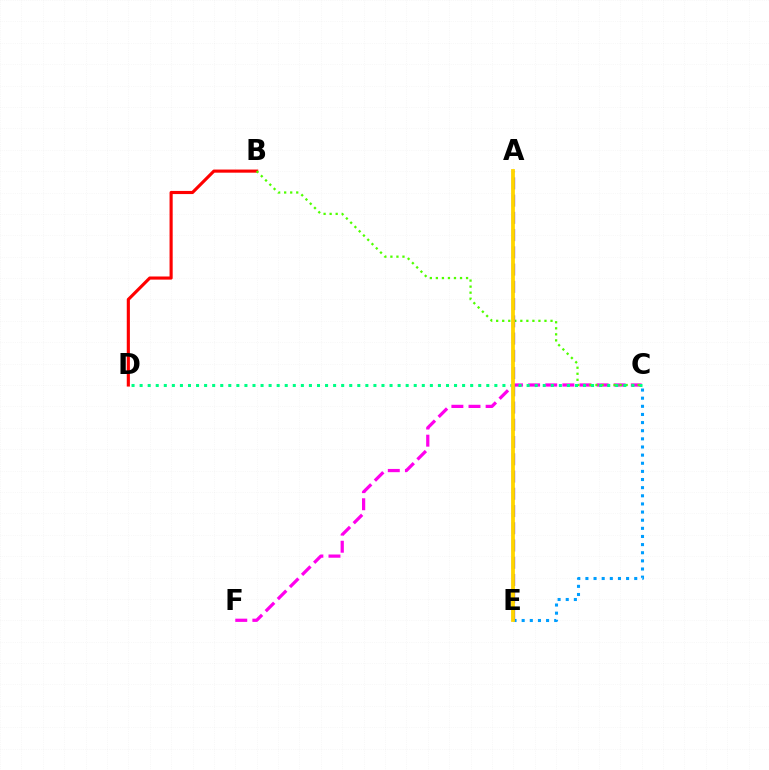{('B', 'D'): [{'color': '#ff0000', 'line_style': 'solid', 'thickness': 2.25}], ('C', 'F'): [{'color': '#ff00ed', 'line_style': 'dashed', 'thickness': 2.33}], ('B', 'C'): [{'color': '#4fff00', 'line_style': 'dotted', 'thickness': 1.64}], ('C', 'E'): [{'color': '#009eff', 'line_style': 'dotted', 'thickness': 2.21}], ('A', 'E'): [{'color': '#3700ff', 'line_style': 'dashed', 'thickness': 2.34}, {'color': '#ffd500', 'line_style': 'solid', 'thickness': 2.73}], ('C', 'D'): [{'color': '#00ff86', 'line_style': 'dotted', 'thickness': 2.19}]}